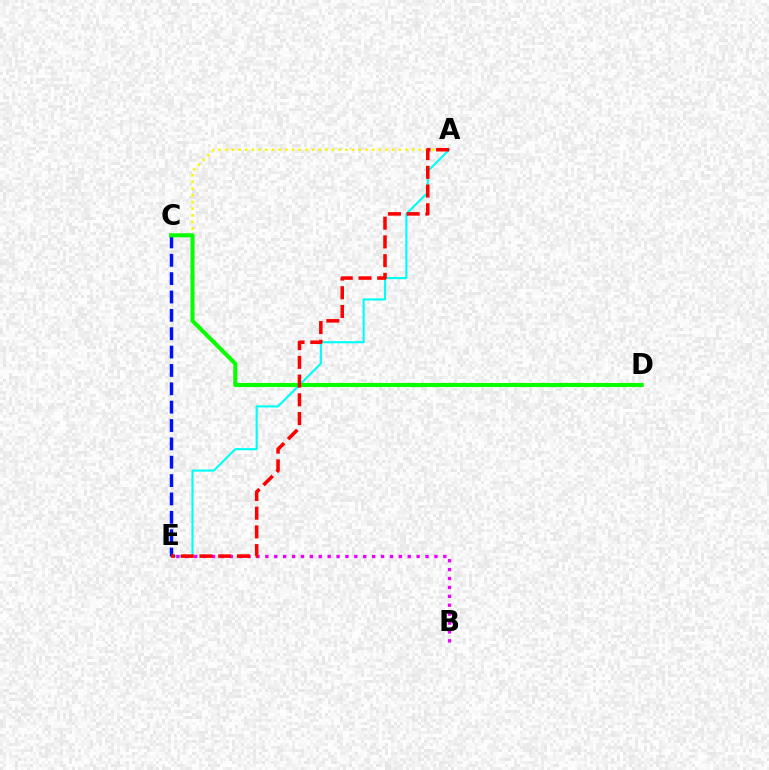{('A', 'E'): [{'color': '#00fff6', 'line_style': 'solid', 'thickness': 1.54}, {'color': '#ff0000', 'line_style': 'dashed', 'thickness': 2.54}], ('B', 'E'): [{'color': '#ee00ff', 'line_style': 'dotted', 'thickness': 2.42}], ('C', 'E'): [{'color': '#0010ff', 'line_style': 'dashed', 'thickness': 2.49}], ('A', 'C'): [{'color': '#fcf500', 'line_style': 'dotted', 'thickness': 1.81}], ('C', 'D'): [{'color': '#08ff00', 'line_style': 'solid', 'thickness': 2.93}]}